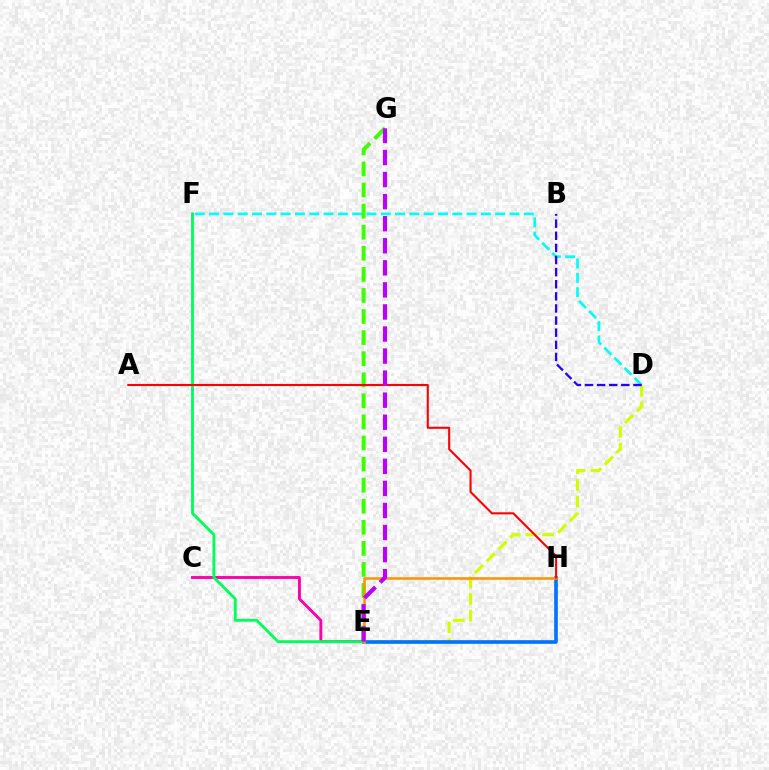{('D', 'E'): [{'color': '#d1ff00', 'line_style': 'dashed', 'thickness': 2.26}], ('D', 'F'): [{'color': '#00fff6', 'line_style': 'dashed', 'thickness': 1.94}], ('E', 'H'): [{'color': '#0074ff', 'line_style': 'solid', 'thickness': 2.63}, {'color': '#ff9400', 'line_style': 'solid', 'thickness': 1.86}], ('C', 'E'): [{'color': '#ff00ac', 'line_style': 'solid', 'thickness': 2.08}], ('E', 'G'): [{'color': '#3dff00', 'line_style': 'dashed', 'thickness': 2.86}, {'color': '#b900ff', 'line_style': 'dashed', 'thickness': 3.0}], ('E', 'F'): [{'color': '#00ff5c', 'line_style': 'solid', 'thickness': 2.07}], ('B', 'D'): [{'color': '#2500ff', 'line_style': 'dashed', 'thickness': 1.65}], ('A', 'H'): [{'color': '#ff0000', 'line_style': 'solid', 'thickness': 1.5}]}